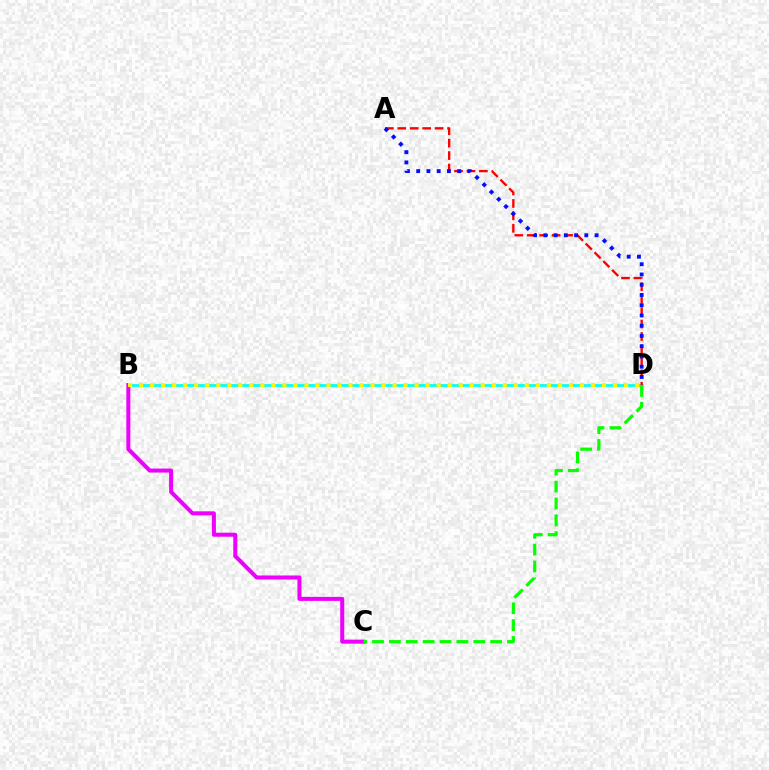{('B', 'D'): [{'color': '#00fff6', 'line_style': 'solid', 'thickness': 1.96}, {'color': '#fcf500', 'line_style': 'dotted', 'thickness': 2.99}], ('A', 'D'): [{'color': '#ff0000', 'line_style': 'dashed', 'thickness': 1.69}, {'color': '#0010ff', 'line_style': 'dotted', 'thickness': 2.78}], ('B', 'C'): [{'color': '#ee00ff', 'line_style': 'solid', 'thickness': 2.89}], ('C', 'D'): [{'color': '#08ff00', 'line_style': 'dashed', 'thickness': 2.29}]}